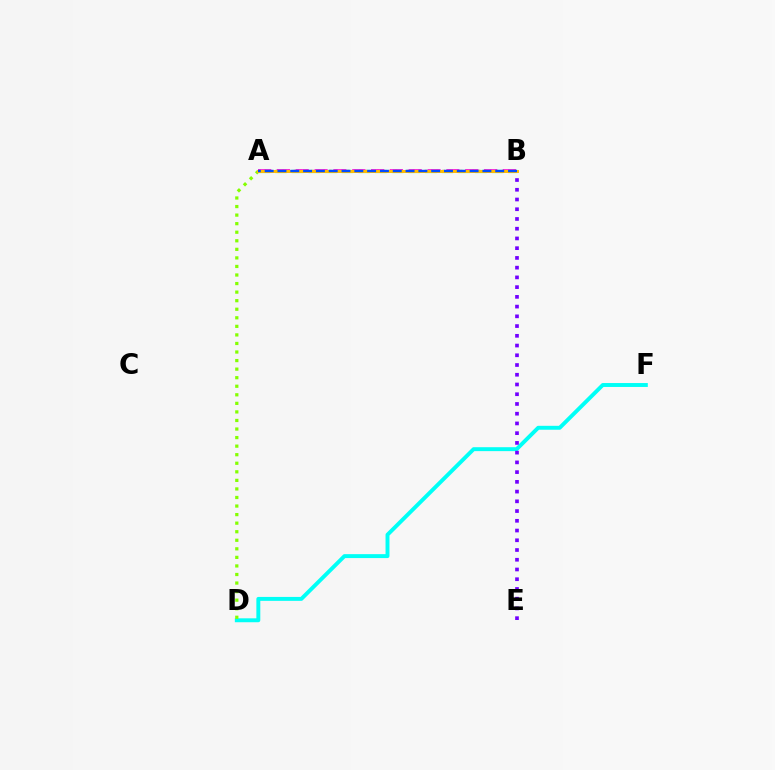{('D', 'F'): [{'color': '#00fff6', 'line_style': 'solid', 'thickness': 2.83}], ('A', 'D'): [{'color': '#84ff00', 'line_style': 'dotted', 'thickness': 2.32}], ('B', 'E'): [{'color': '#7200ff', 'line_style': 'dotted', 'thickness': 2.65}], ('A', 'B'): [{'color': '#ff0000', 'line_style': 'dotted', 'thickness': 1.62}, {'color': '#00ff39', 'line_style': 'dashed', 'thickness': 2.26}, {'color': '#ff00cf', 'line_style': 'dashed', 'thickness': 2.56}, {'color': '#ffbd00', 'line_style': 'solid', 'thickness': 2.13}, {'color': '#004bff', 'line_style': 'dashed', 'thickness': 1.74}]}